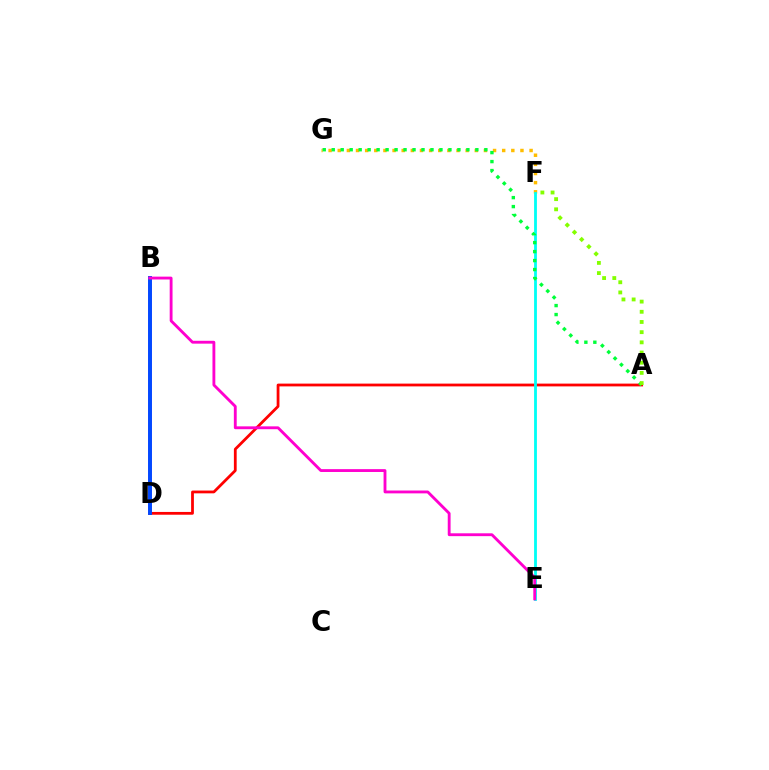{('F', 'G'): [{'color': '#ffbd00', 'line_style': 'dotted', 'thickness': 2.48}], ('B', 'D'): [{'color': '#7200ff', 'line_style': 'solid', 'thickness': 2.58}, {'color': '#004bff', 'line_style': 'solid', 'thickness': 2.78}], ('A', 'D'): [{'color': '#ff0000', 'line_style': 'solid', 'thickness': 2.0}], ('E', 'F'): [{'color': '#00fff6', 'line_style': 'solid', 'thickness': 2.02}], ('A', 'G'): [{'color': '#00ff39', 'line_style': 'dotted', 'thickness': 2.44}], ('A', 'F'): [{'color': '#84ff00', 'line_style': 'dotted', 'thickness': 2.77}], ('B', 'E'): [{'color': '#ff00cf', 'line_style': 'solid', 'thickness': 2.05}]}